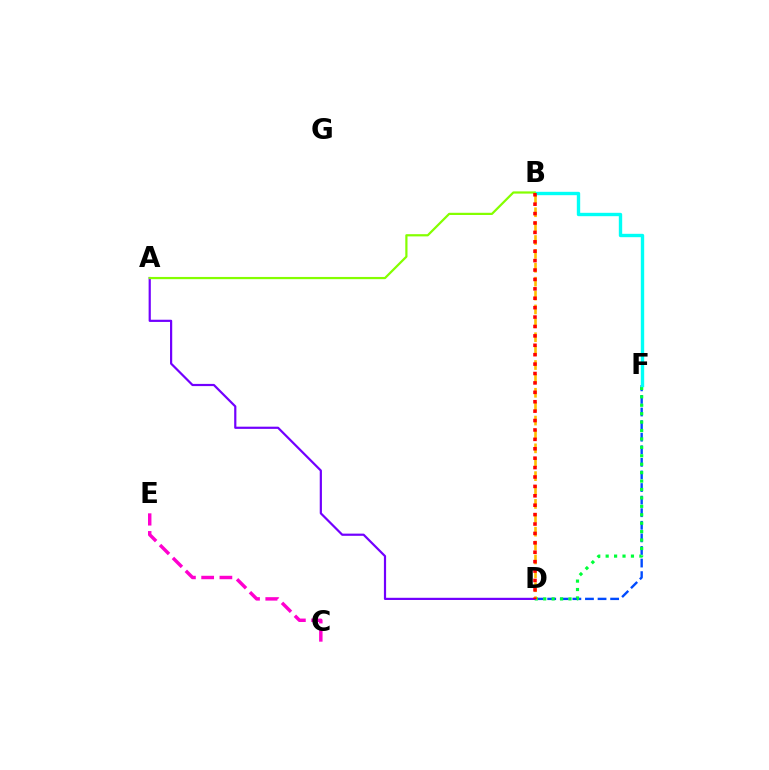{('D', 'F'): [{'color': '#004bff', 'line_style': 'dashed', 'thickness': 1.71}, {'color': '#00ff39', 'line_style': 'dotted', 'thickness': 2.29}], ('B', 'D'): [{'color': '#ffbd00', 'line_style': 'dashed', 'thickness': 1.89}, {'color': '#ff0000', 'line_style': 'dotted', 'thickness': 2.56}], ('A', 'D'): [{'color': '#7200ff', 'line_style': 'solid', 'thickness': 1.58}], ('B', 'F'): [{'color': '#00fff6', 'line_style': 'solid', 'thickness': 2.43}], ('A', 'B'): [{'color': '#84ff00', 'line_style': 'solid', 'thickness': 1.6}], ('C', 'E'): [{'color': '#ff00cf', 'line_style': 'dashed', 'thickness': 2.48}]}